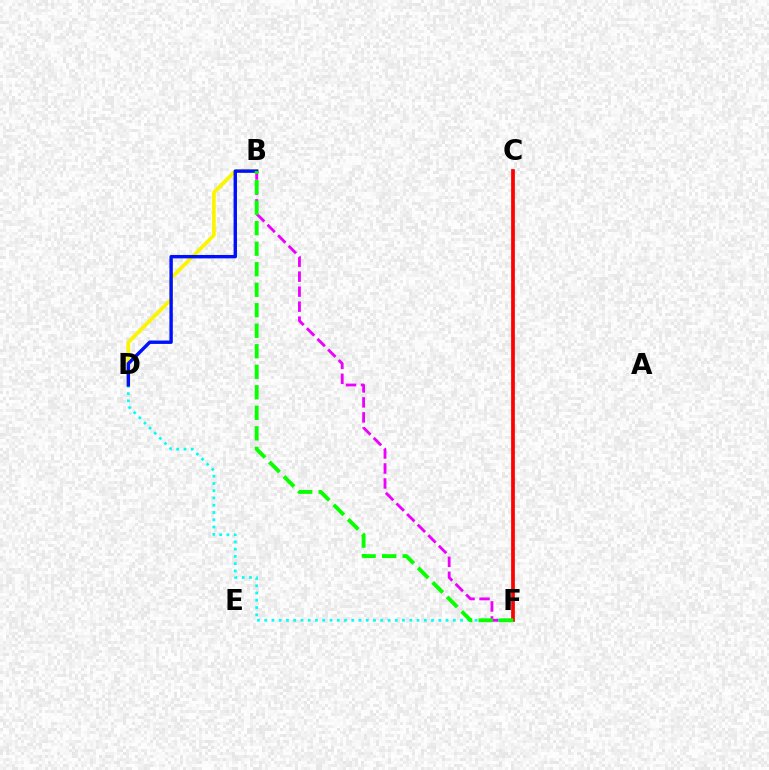{('D', 'F'): [{'color': '#00fff6', 'line_style': 'dotted', 'thickness': 1.97}], ('B', 'D'): [{'color': '#fcf500', 'line_style': 'solid', 'thickness': 2.68}, {'color': '#0010ff', 'line_style': 'solid', 'thickness': 2.45}], ('B', 'F'): [{'color': '#ee00ff', 'line_style': 'dashed', 'thickness': 2.04}, {'color': '#08ff00', 'line_style': 'dashed', 'thickness': 2.79}], ('C', 'F'): [{'color': '#ff0000', 'line_style': 'solid', 'thickness': 2.68}]}